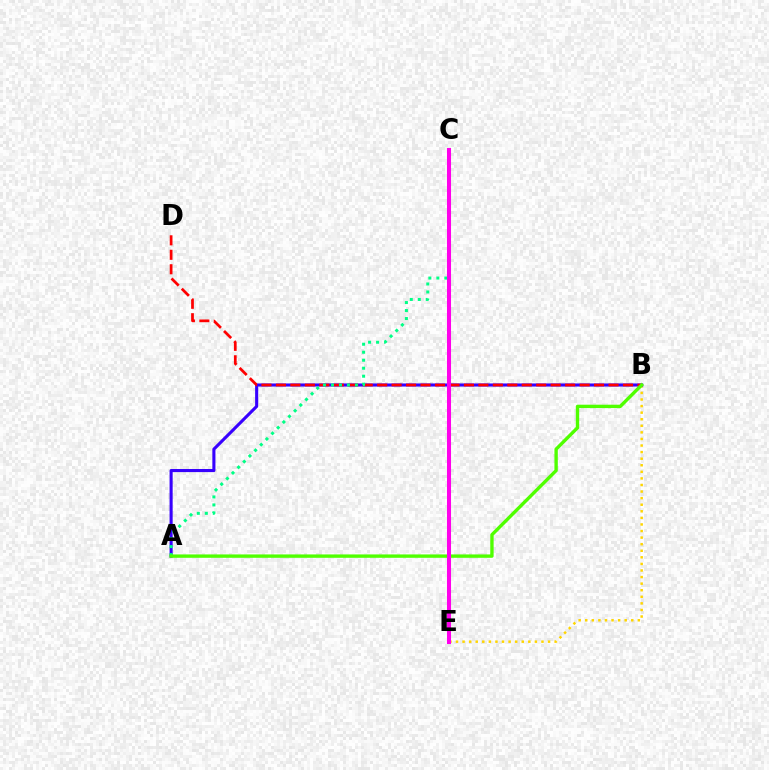{('B', 'E'): [{'color': '#ffd500', 'line_style': 'dotted', 'thickness': 1.79}], ('C', 'E'): [{'color': '#009eff', 'line_style': 'dotted', 'thickness': 1.95}, {'color': '#ff00ed', 'line_style': 'solid', 'thickness': 2.91}], ('A', 'B'): [{'color': '#3700ff', 'line_style': 'solid', 'thickness': 2.23}, {'color': '#4fff00', 'line_style': 'solid', 'thickness': 2.43}], ('B', 'D'): [{'color': '#ff0000', 'line_style': 'dashed', 'thickness': 1.96}], ('A', 'C'): [{'color': '#00ff86', 'line_style': 'dotted', 'thickness': 2.17}]}